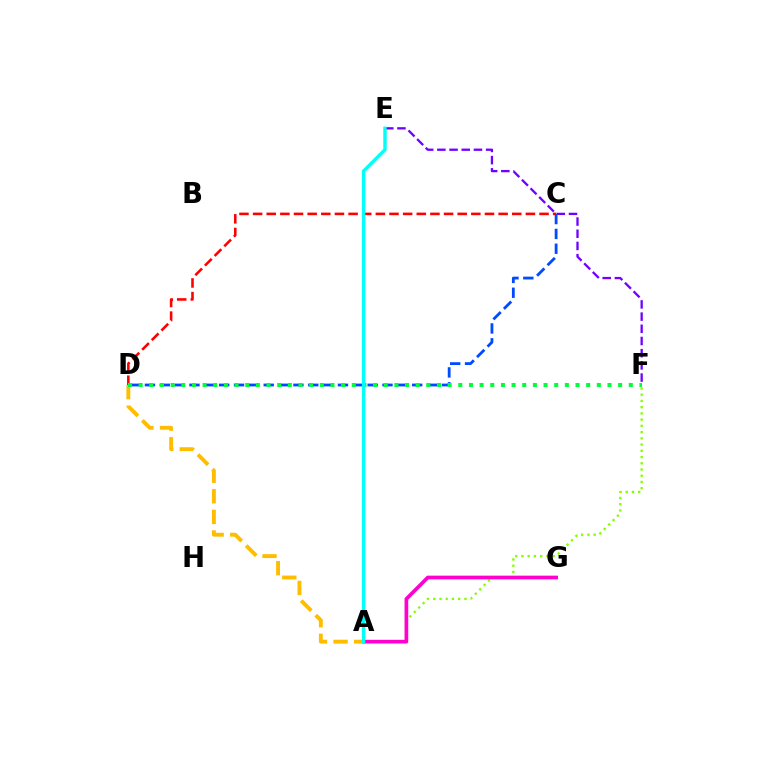{('E', 'F'): [{'color': '#7200ff', 'line_style': 'dashed', 'thickness': 1.66}], ('A', 'F'): [{'color': '#84ff00', 'line_style': 'dotted', 'thickness': 1.69}], ('A', 'G'): [{'color': '#ff00cf', 'line_style': 'solid', 'thickness': 2.67}], ('C', 'D'): [{'color': '#004bff', 'line_style': 'dashed', 'thickness': 2.02}, {'color': '#ff0000', 'line_style': 'dashed', 'thickness': 1.85}], ('A', 'D'): [{'color': '#ffbd00', 'line_style': 'dashed', 'thickness': 2.8}], ('D', 'F'): [{'color': '#00ff39', 'line_style': 'dotted', 'thickness': 2.89}], ('A', 'E'): [{'color': '#00fff6', 'line_style': 'solid', 'thickness': 2.45}]}